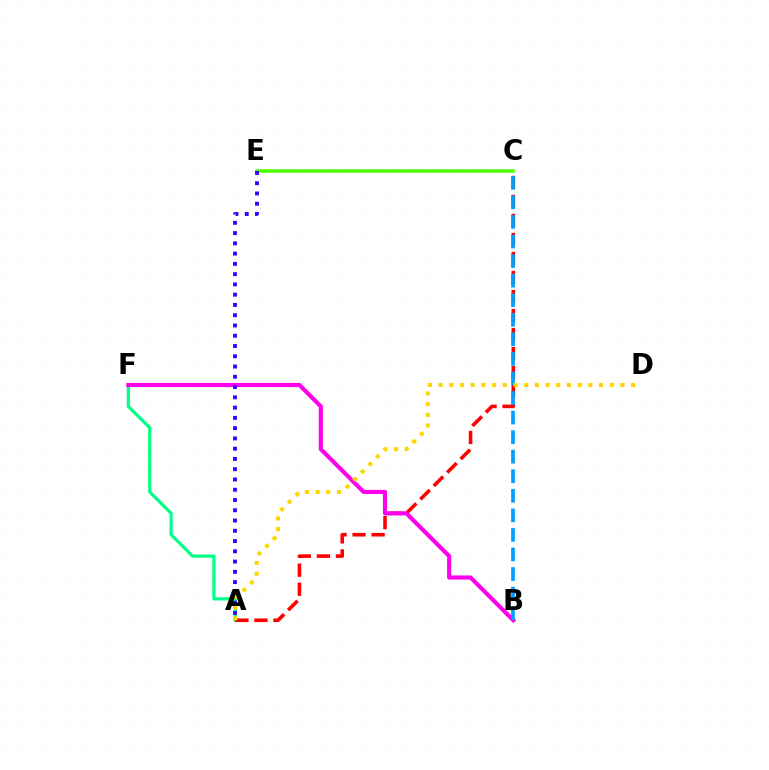{('A', 'F'): [{'color': '#00ff86', 'line_style': 'solid', 'thickness': 2.29}], ('A', 'C'): [{'color': '#ff0000', 'line_style': 'dashed', 'thickness': 2.58}], ('B', 'F'): [{'color': '#ff00ed', 'line_style': 'solid', 'thickness': 2.97}], ('B', 'C'): [{'color': '#009eff', 'line_style': 'dashed', 'thickness': 2.66}], ('C', 'E'): [{'color': '#4fff00', 'line_style': 'solid', 'thickness': 2.52}], ('A', 'D'): [{'color': '#ffd500', 'line_style': 'dotted', 'thickness': 2.9}], ('A', 'E'): [{'color': '#3700ff', 'line_style': 'dotted', 'thickness': 2.79}]}